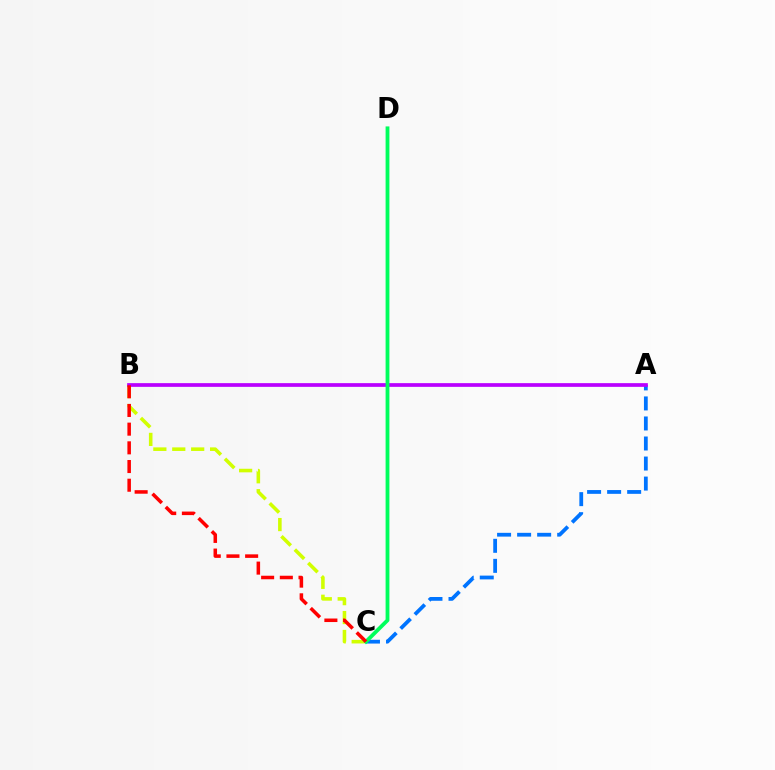{('B', 'C'): [{'color': '#d1ff00', 'line_style': 'dashed', 'thickness': 2.57}, {'color': '#ff0000', 'line_style': 'dashed', 'thickness': 2.54}], ('A', 'C'): [{'color': '#0074ff', 'line_style': 'dashed', 'thickness': 2.72}], ('A', 'B'): [{'color': '#b900ff', 'line_style': 'solid', 'thickness': 2.67}], ('C', 'D'): [{'color': '#00ff5c', 'line_style': 'solid', 'thickness': 2.75}]}